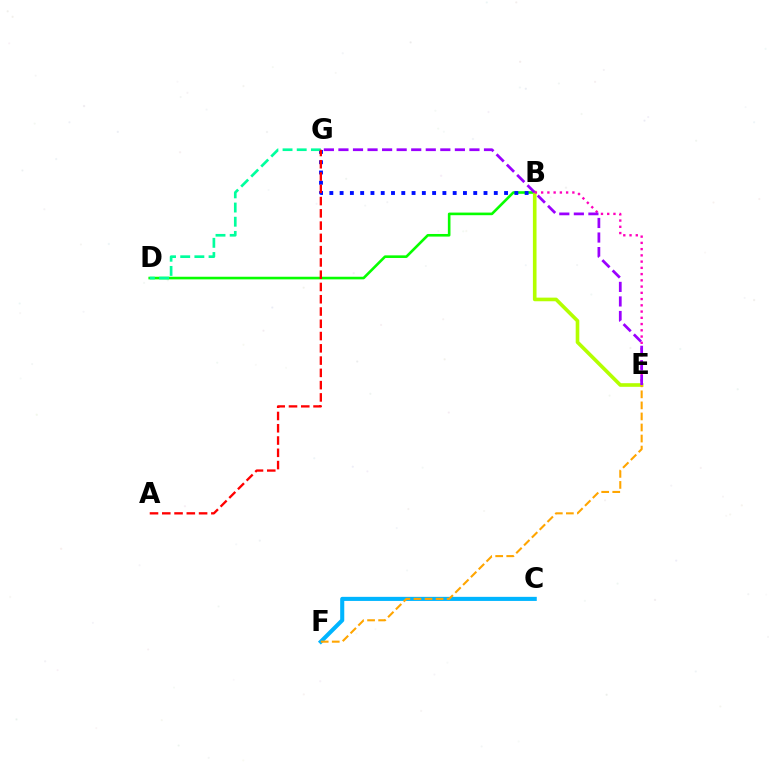{('B', 'D'): [{'color': '#08ff00', 'line_style': 'solid', 'thickness': 1.88}], ('B', 'E'): [{'color': '#b3ff00', 'line_style': 'solid', 'thickness': 2.61}, {'color': '#ff00bd', 'line_style': 'dotted', 'thickness': 1.7}], ('B', 'G'): [{'color': '#0010ff', 'line_style': 'dotted', 'thickness': 2.79}], ('D', 'G'): [{'color': '#00ff9d', 'line_style': 'dashed', 'thickness': 1.93}], ('A', 'G'): [{'color': '#ff0000', 'line_style': 'dashed', 'thickness': 1.67}], ('C', 'F'): [{'color': '#00b5ff', 'line_style': 'solid', 'thickness': 2.94}], ('E', 'G'): [{'color': '#9b00ff', 'line_style': 'dashed', 'thickness': 1.98}], ('E', 'F'): [{'color': '#ffa500', 'line_style': 'dashed', 'thickness': 1.5}]}